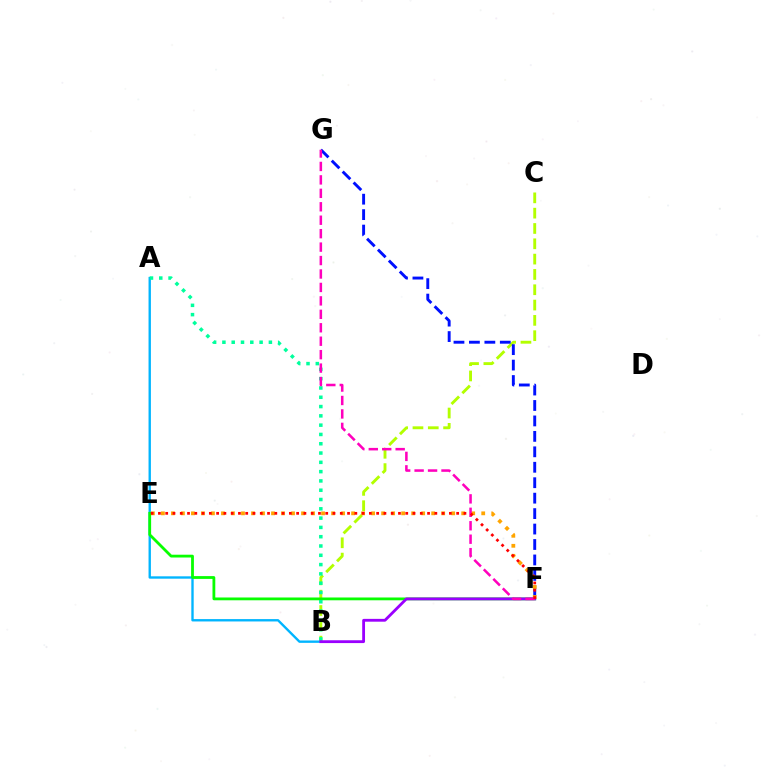{('B', 'C'): [{'color': '#b3ff00', 'line_style': 'dashed', 'thickness': 2.08}], ('A', 'B'): [{'color': '#00b5ff', 'line_style': 'solid', 'thickness': 1.71}, {'color': '#00ff9d', 'line_style': 'dotted', 'thickness': 2.53}], ('F', 'G'): [{'color': '#0010ff', 'line_style': 'dashed', 'thickness': 2.1}, {'color': '#ff00bd', 'line_style': 'dashed', 'thickness': 1.83}], ('E', 'F'): [{'color': '#08ff00', 'line_style': 'solid', 'thickness': 2.01}, {'color': '#ffa500', 'line_style': 'dotted', 'thickness': 2.72}, {'color': '#ff0000', 'line_style': 'dotted', 'thickness': 1.98}], ('B', 'F'): [{'color': '#9b00ff', 'line_style': 'solid', 'thickness': 2.03}]}